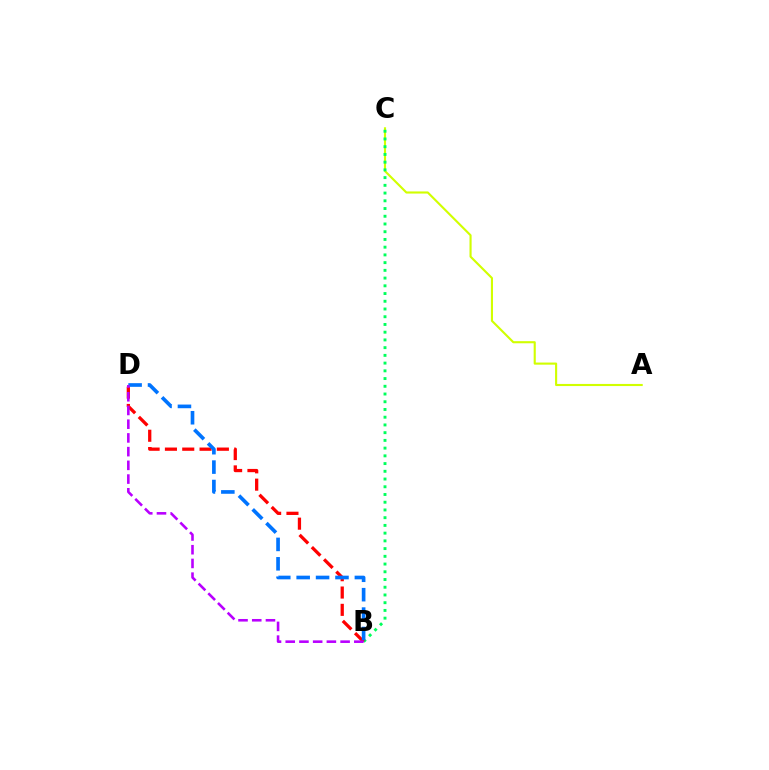{('A', 'C'): [{'color': '#d1ff00', 'line_style': 'solid', 'thickness': 1.53}], ('B', 'C'): [{'color': '#00ff5c', 'line_style': 'dotted', 'thickness': 2.1}], ('B', 'D'): [{'color': '#ff0000', 'line_style': 'dashed', 'thickness': 2.35}, {'color': '#0074ff', 'line_style': 'dashed', 'thickness': 2.64}, {'color': '#b900ff', 'line_style': 'dashed', 'thickness': 1.86}]}